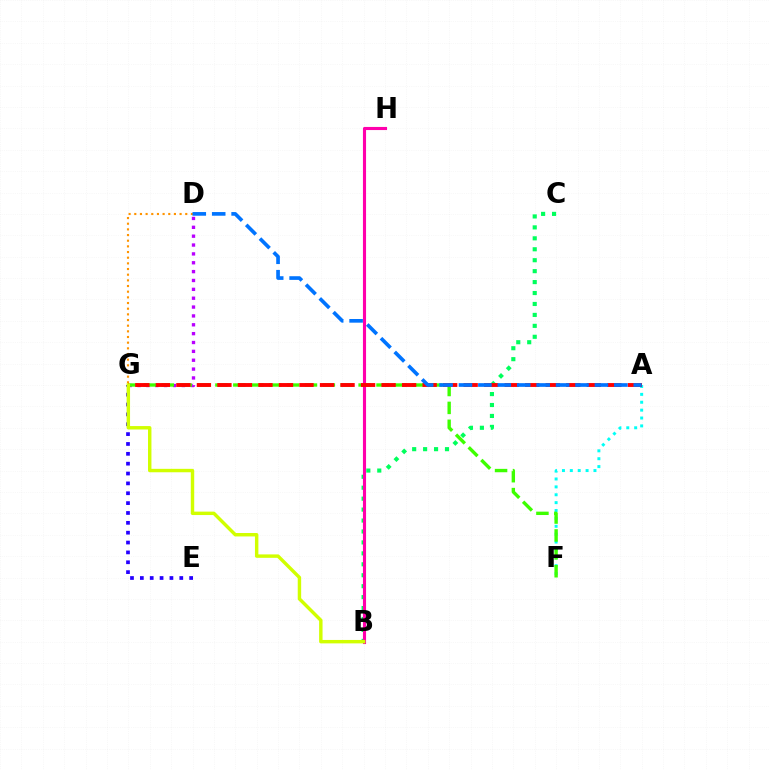{('A', 'F'): [{'color': '#00fff6', 'line_style': 'dotted', 'thickness': 2.14}], ('B', 'C'): [{'color': '#00ff5c', 'line_style': 'dotted', 'thickness': 2.97}], ('D', 'G'): [{'color': '#ff9400', 'line_style': 'dotted', 'thickness': 1.54}, {'color': '#b900ff', 'line_style': 'dotted', 'thickness': 2.41}], ('E', 'G'): [{'color': '#2500ff', 'line_style': 'dotted', 'thickness': 2.68}], ('B', 'H'): [{'color': '#ff00ac', 'line_style': 'solid', 'thickness': 2.24}], ('F', 'G'): [{'color': '#3dff00', 'line_style': 'dashed', 'thickness': 2.43}], ('A', 'G'): [{'color': '#ff0000', 'line_style': 'dashed', 'thickness': 2.79}], ('B', 'G'): [{'color': '#d1ff00', 'line_style': 'solid', 'thickness': 2.47}], ('A', 'D'): [{'color': '#0074ff', 'line_style': 'dashed', 'thickness': 2.64}]}